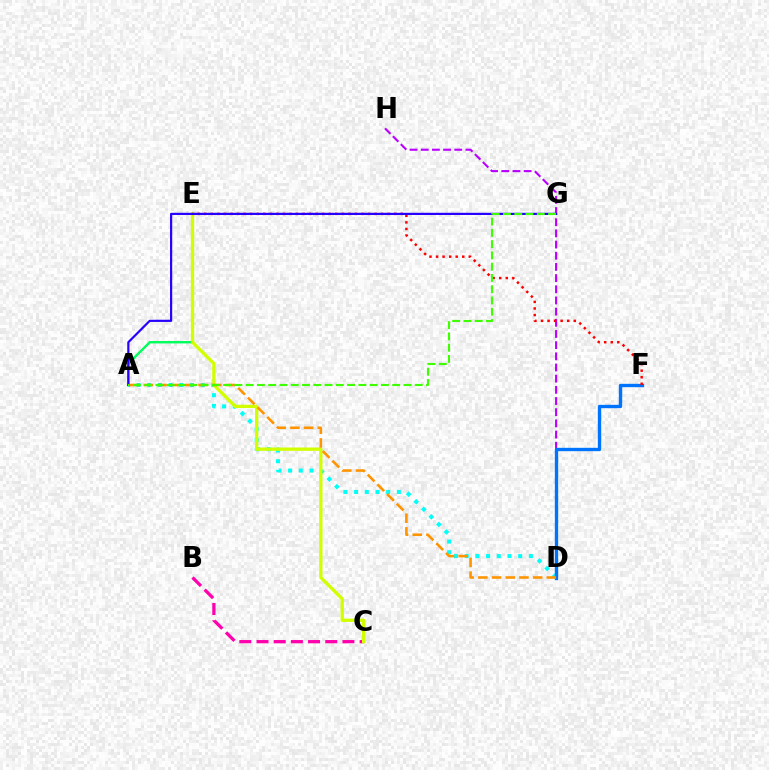{('A', 'D'): [{'color': '#00fff6', 'line_style': 'dotted', 'thickness': 2.91}, {'color': '#ff9400', 'line_style': 'dashed', 'thickness': 1.86}], ('A', 'E'): [{'color': '#00ff5c', 'line_style': 'solid', 'thickness': 1.73}], ('D', 'H'): [{'color': '#b900ff', 'line_style': 'dashed', 'thickness': 1.52}], ('B', 'C'): [{'color': '#ff00ac', 'line_style': 'dashed', 'thickness': 2.33}], ('D', 'F'): [{'color': '#0074ff', 'line_style': 'solid', 'thickness': 2.42}], ('C', 'E'): [{'color': '#d1ff00', 'line_style': 'solid', 'thickness': 2.38}], ('E', 'F'): [{'color': '#ff0000', 'line_style': 'dotted', 'thickness': 1.78}], ('A', 'G'): [{'color': '#2500ff', 'line_style': 'solid', 'thickness': 1.57}, {'color': '#3dff00', 'line_style': 'dashed', 'thickness': 1.53}]}